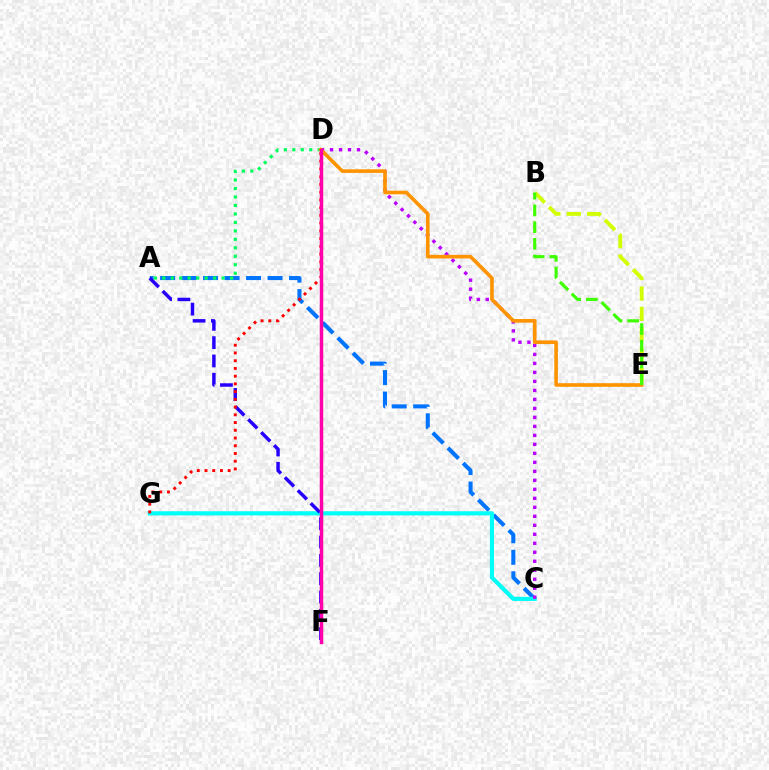{('A', 'C'): [{'color': '#0074ff', 'line_style': 'dashed', 'thickness': 2.92}], ('C', 'G'): [{'color': '#00fff6', 'line_style': 'solid', 'thickness': 2.98}], ('C', 'D'): [{'color': '#b900ff', 'line_style': 'dotted', 'thickness': 2.44}], ('A', 'F'): [{'color': '#2500ff', 'line_style': 'dashed', 'thickness': 2.49}], ('A', 'D'): [{'color': '#00ff5c', 'line_style': 'dotted', 'thickness': 2.3}], ('D', 'E'): [{'color': '#ff9400', 'line_style': 'solid', 'thickness': 2.62}], ('B', 'E'): [{'color': '#d1ff00', 'line_style': 'dashed', 'thickness': 2.77}, {'color': '#3dff00', 'line_style': 'dashed', 'thickness': 2.27}], ('D', 'G'): [{'color': '#ff0000', 'line_style': 'dotted', 'thickness': 2.1}], ('D', 'F'): [{'color': '#ff00ac', 'line_style': 'solid', 'thickness': 2.5}]}